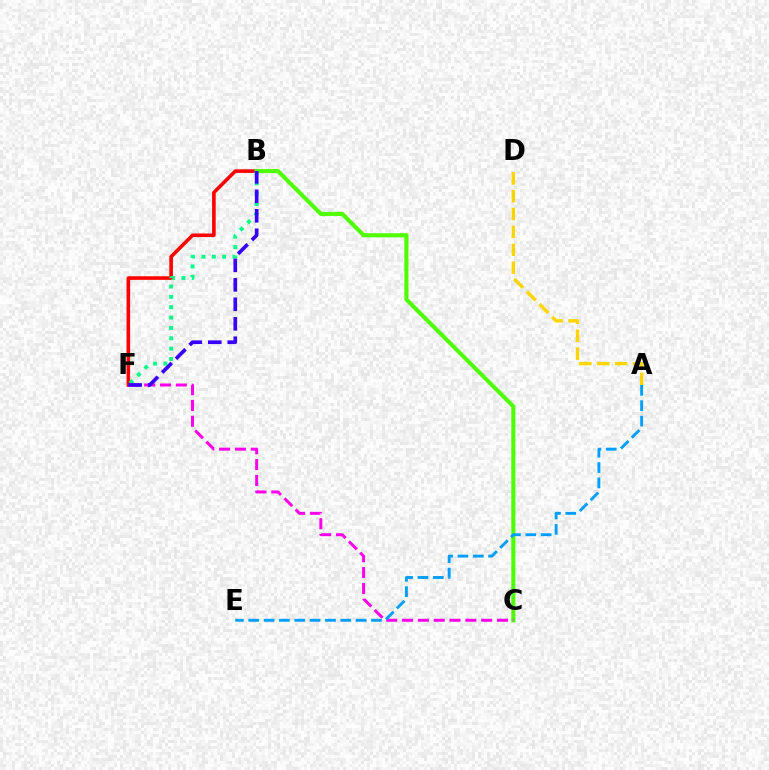{('B', 'F'): [{'color': '#ff0000', 'line_style': 'solid', 'thickness': 2.58}, {'color': '#00ff86', 'line_style': 'dotted', 'thickness': 2.81}, {'color': '#3700ff', 'line_style': 'dashed', 'thickness': 2.65}], ('B', 'C'): [{'color': '#4fff00', 'line_style': 'solid', 'thickness': 2.94}], ('A', 'D'): [{'color': '#ffd500', 'line_style': 'dashed', 'thickness': 2.43}], ('C', 'F'): [{'color': '#ff00ed', 'line_style': 'dashed', 'thickness': 2.15}], ('A', 'E'): [{'color': '#009eff', 'line_style': 'dashed', 'thickness': 2.08}]}